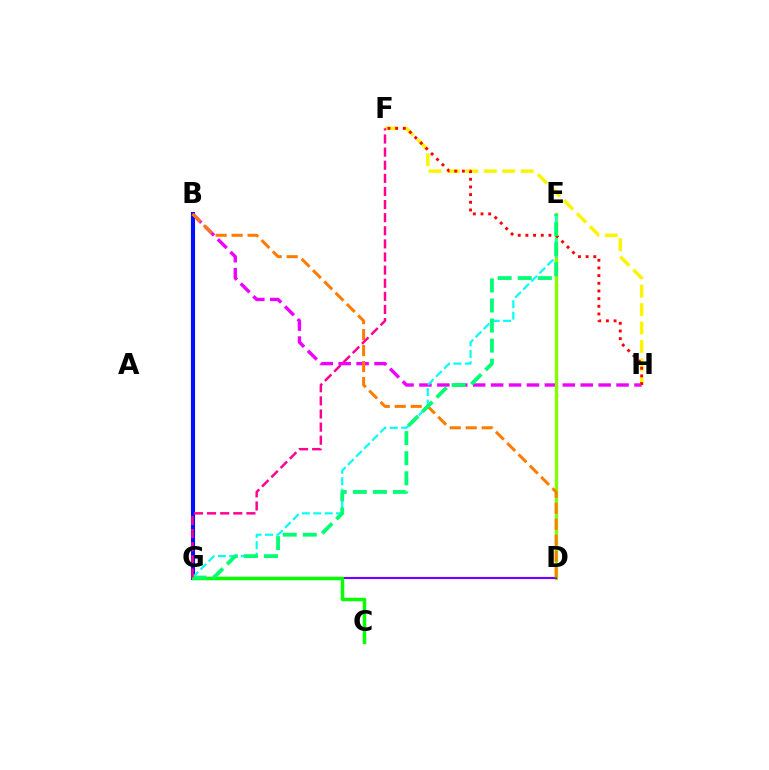{('B', 'H'): [{'color': '#ee00ff', 'line_style': 'dashed', 'thickness': 2.43}], ('B', 'G'): [{'color': '#008cff', 'line_style': 'solid', 'thickness': 1.98}, {'color': '#0010ff', 'line_style': 'solid', 'thickness': 2.95}], ('D', 'E'): [{'color': '#84ff00', 'line_style': 'solid', 'thickness': 2.41}], ('D', 'G'): [{'color': '#7200ff', 'line_style': 'solid', 'thickness': 1.55}], ('C', 'G'): [{'color': '#08ff00', 'line_style': 'solid', 'thickness': 2.5}], ('E', 'G'): [{'color': '#00fff6', 'line_style': 'dashed', 'thickness': 1.55}, {'color': '#00ff74', 'line_style': 'dashed', 'thickness': 2.73}], ('F', 'H'): [{'color': '#fcf500', 'line_style': 'dashed', 'thickness': 2.51}, {'color': '#ff0000', 'line_style': 'dotted', 'thickness': 2.09}], ('B', 'D'): [{'color': '#ff7c00', 'line_style': 'dashed', 'thickness': 2.17}], ('F', 'G'): [{'color': '#ff0094', 'line_style': 'dashed', 'thickness': 1.78}]}